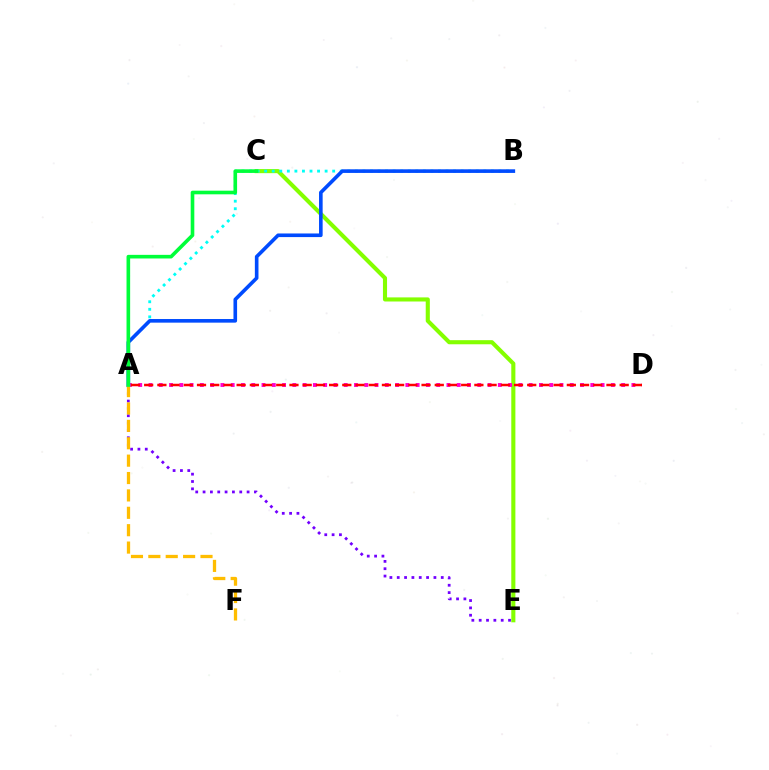{('C', 'E'): [{'color': '#84ff00', 'line_style': 'solid', 'thickness': 2.95}], ('A', 'D'): [{'color': '#ff00cf', 'line_style': 'dotted', 'thickness': 2.79}, {'color': '#ff0000', 'line_style': 'dashed', 'thickness': 1.79}], ('A', 'E'): [{'color': '#7200ff', 'line_style': 'dotted', 'thickness': 1.99}], ('A', 'B'): [{'color': '#00fff6', 'line_style': 'dotted', 'thickness': 2.05}, {'color': '#004bff', 'line_style': 'solid', 'thickness': 2.61}], ('A', 'F'): [{'color': '#ffbd00', 'line_style': 'dashed', 'thickness': 2.36}], ('A', 'C'): [{'color': '#00ff39', 'line_style': 'solid', 'thickness': 2.61}]}